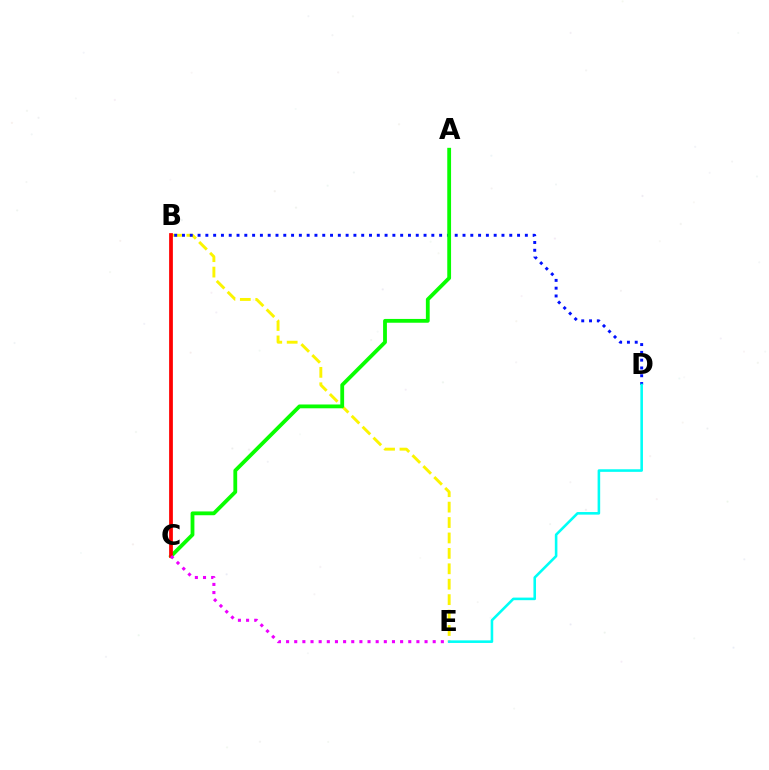{('B', 'E'): [{'color': '#fcf500', 'line_style': 'dashed', 'thickness': 2.09}], ('B', 'D'): [{'color': '#0010ff', 'line_style': 'dotted', 'thickness': 2.12}], ('A', 'C'): [{'color': '#08ff00', 'line_style': 'solid', 'thickness': 2.74}], ('D', 'E'): [{'color': '#00fff6', 'line_style': 'solid', 'thickness': 1.86}], ('B', 'C'): [{'color': '#ff0000', 'line_style': 'solid', 'thickness': 2.7}], ('C', 'E'): [{'color': '#ee00ff', 'line_style': 'dotted', 'thickness': 2.21}]}